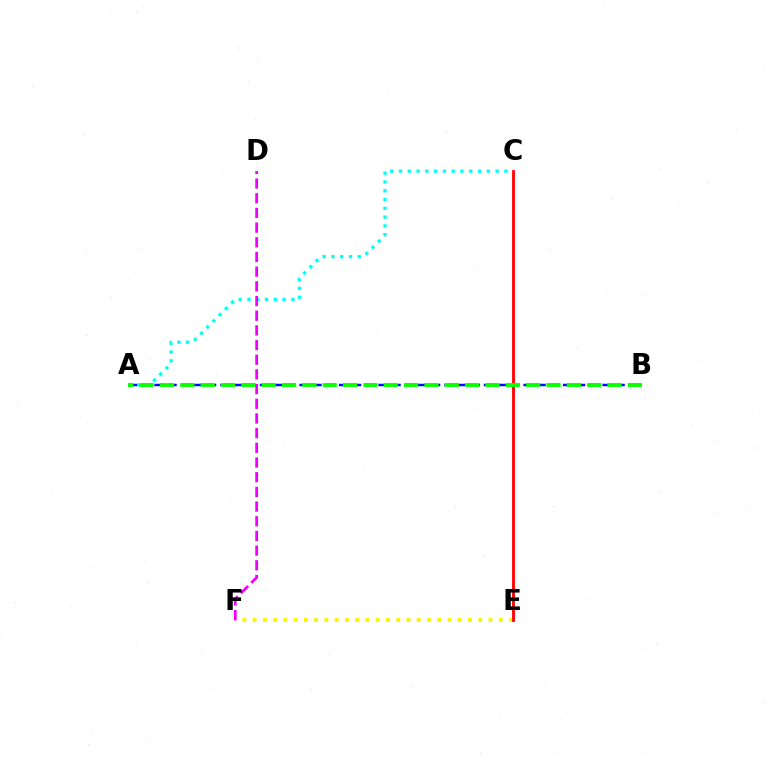{('E', 'F'): [{'color': '#fcf500', 'line_style': 'dotted', 'thickness': 2.79}], ('A', 'B'): [{'color': '#0010ff', 'line_style': 'dashed', 'thickness': 1.79}, {'color': '#08ff00', 'line_style': 'dashed', 'thickness': 2.76}], ('C', 'E'): [{'color': '#ff0000', 'line_style': 'solid', 'thickness': 2.05}], ('A', 'C'): [{'color': '#00fff6', 'line_style': 'dotted', 'thickness': 2.39}], ('D', 'F'): [{'color': '#ee00ff', 'line_style': 'dashed', 'thickness': 1.99}]}